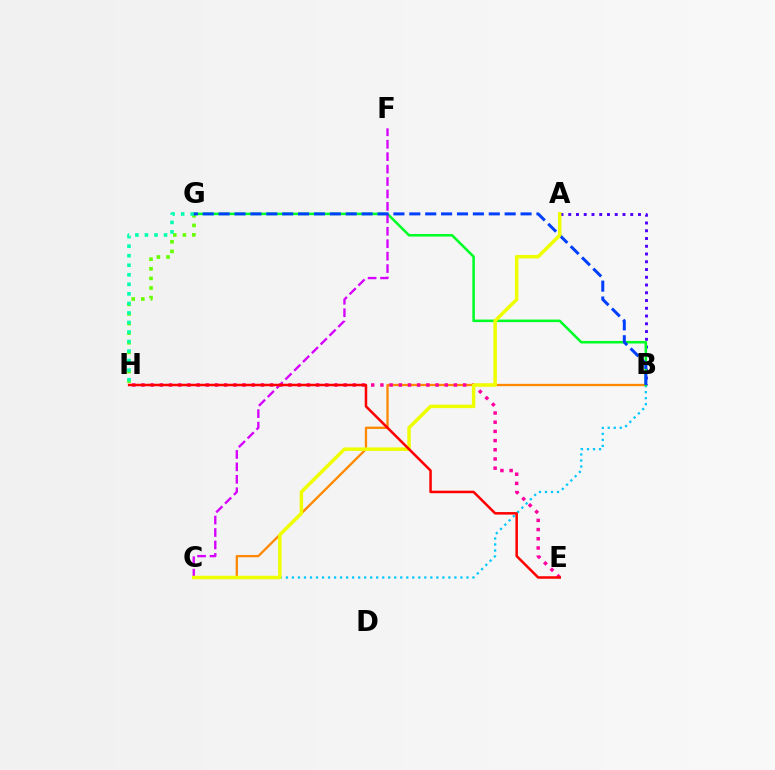{('B', 'C'): [{'color': '#ff8800', 'line_style': 'solid', 'thickness': 1.65}, {'color': '#00c7ff', 'line_style': 'dotted', 'thickness': 1.64}], ('A', 'B'): [{'color': '#4f00ff', 'line_style': 'dotted', 'thickness': 2.11}], ('B', 'G'): [{'color': '#00ff27', 'line_style': 'solid', 'thickness': 1.84}, {'color': '#003fff', 'line_style': 'dashed', 'thickness': 2.16}], ('G', 'H'): [{'color': '#66ff00', 'line_style': 'dotted', 'thickness': 2.61}, {'color': '#00ffaf', 'line_style': 'dotted', 'thickness': 2.59}], ('C', 'F'): [{'color': '#d600ff', 'line_style': 'dashed', 'thickness': 1.69}], ('E', 'H'): [{'color': '#ff00a0', 'line_style': 'dotted', 'thickness': 2.5}, {'color': '#ff0000', 'line_style': 'solid', 'thickness': 1.82}], ('A', 'C'): [{'color': '#eeff00', 'line_style': 'solid', 'thickness': 2.5}]}